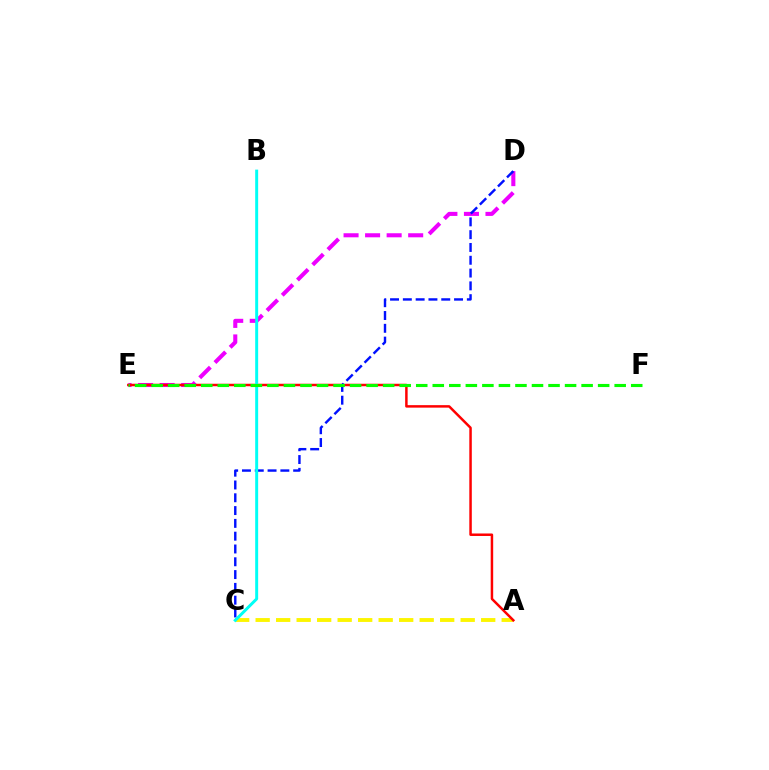{('D', 'E'): [{'color': '#ee00ff', 'line_style': 'dashed', 'thickness': 2.93}], ('A', 'C'): [{'color': '#fcf500', 'line_style': 'dashed', 'thickness': 2.79}], ('A', 'E'): [{'color': '#ff0000', 'line_style': 'solid', 'thickness': 1.79}], ('C', 'D'): [{'color': '#0010ff', 'line_style': 'dashed', 'thickness': 1.74}], ('B', 'C'): [{'color': '#00fff6', 'line_style': 'solid', 'thickness': 2.14}], ('E', 'F'): [{'color': '#08ff00', 'line_style': 'dashed', 'thickness': 2.25}]}